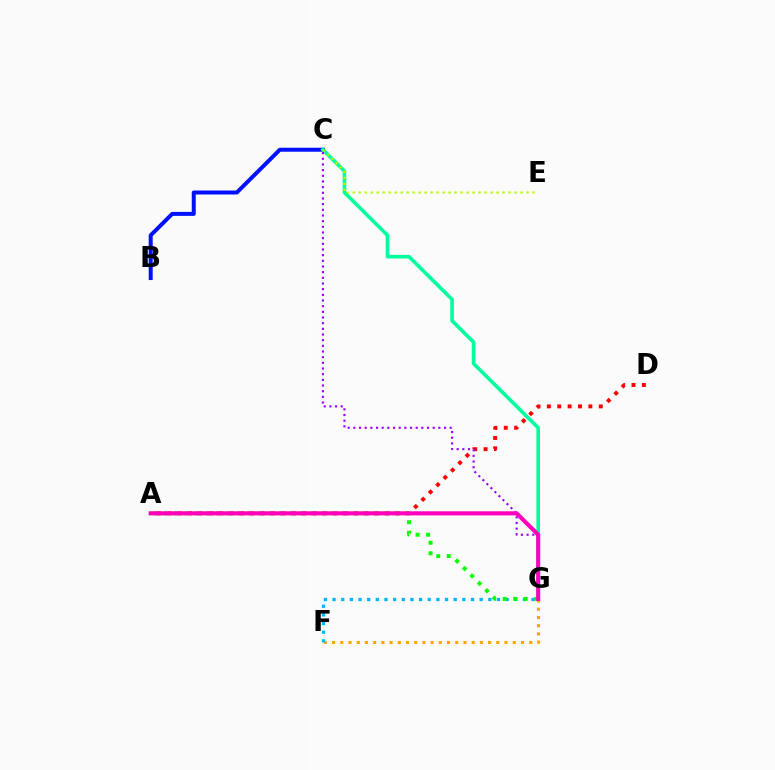{('A', 'D'): [{'color': '#ff0000', 'line_style': 'dotted', 'thickness': 2.82}], ('B', 'C'): [{'color': '#0010ff', 'line_style': 'solid', 'thickness': 2.87}], ('F', 'G'): [{'color': '#ffa500', 'line_style': 'dotted', 'thickness': 2.23}, {'color': '#00b5ff', 'line_style': 'dotted', 'thickness': 2.35}], ('C', 'G'): [{'color': '#00ff9d', 'line_style': 'solid', 'thickness': 2.6}, {'color': '#9b00ff', 'line_style': 'dotted', 'thickness': 1.54}], ('C', 'E'): [{'color': '#b3ff00', 'line_style': 'dotted', 'thickness': 1.63}], ('A', 'G'): [{'color': '#08ff00', 'line_style': 'dotted', 'thickness': 2.86}, {'color': '#ff00bd', 'line_style': 'solid', 'thickness': 2.95}]}